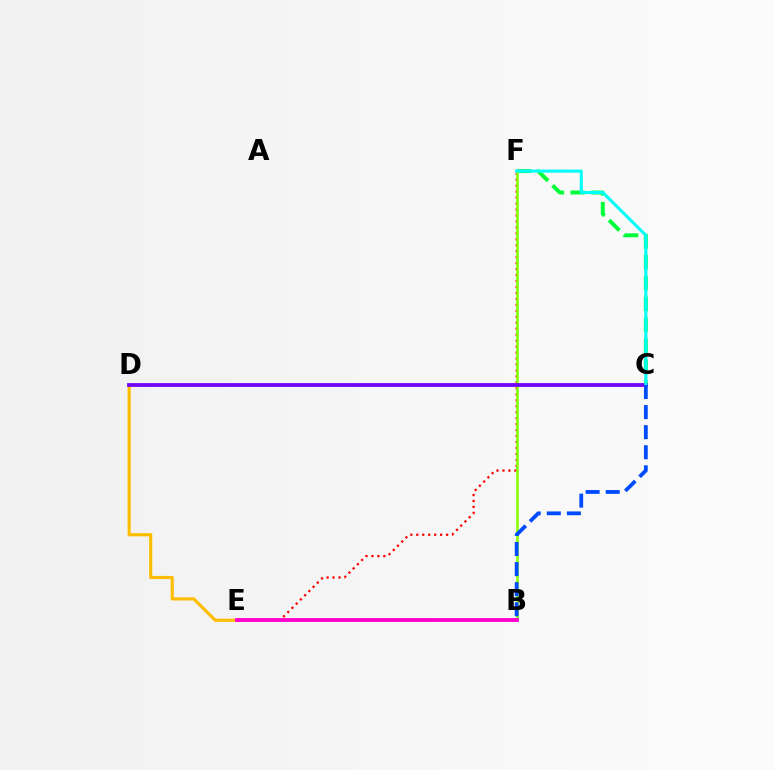{('C', 'F'): [{'color': '#00ff39', 'line_style': 'dashed', 'thickness': 2.84}, {'color': '#00fff6', 'line_style': 'solid', 'thickness': 2.22}], ('D', 'E'): [{'color': '#ffbd00', 'line_style': 'solid', 'thickness': 2.27}], ('E', 'F'): [{'color': '#ff0000', 'line_style': 'dotted', 'thickness': 1.62}], ('B', 'F'): [{'color': '#84ff00', 'line_style': 'solid', 'thickness': 1.86}], ('C', 'D'): [{'color': '#7200ff', 'line_style': 'solid', 'thickness': 2.71}], ('B', 'E'): [{'color': '#ff00cf', 'line_style': 'solid', 'thickness': 2.76}], ('B', 'C'): [{'color': '#004bff', 'line_style': 'dashed', 'thickness': 2.73}]}